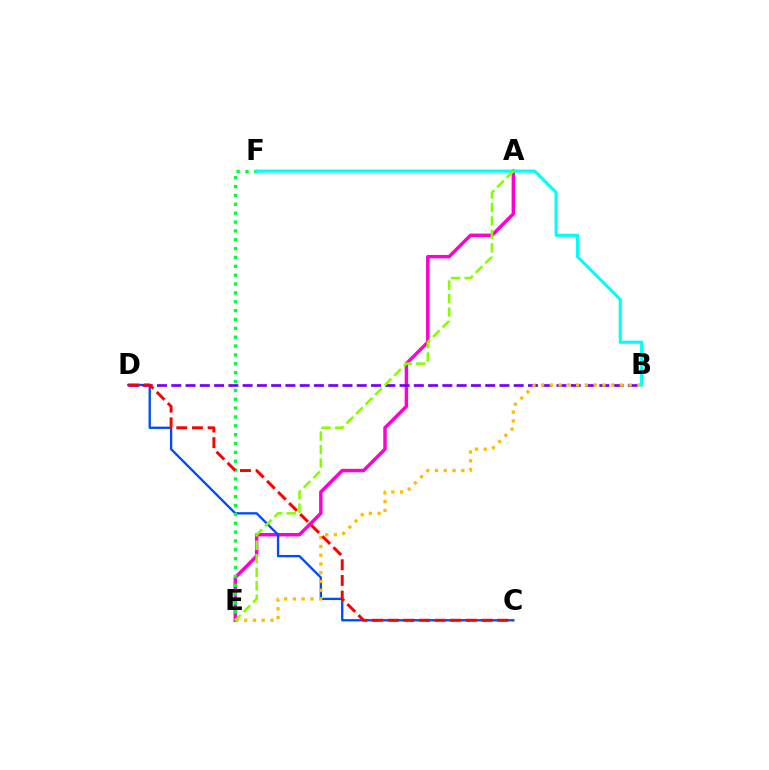{('A', 'E'): [{'color': '#ff00cf', 'line_style': 'solid', 'thickness': 2.49}, {'color': '#84ff00', 'line_style': 'dashed', 'thickness': 1.83}], ('C', 'D'): [{'color': '#004bff', 'line_style': 'solid', 'thickness': 1.68}, {'color': '#ff0000', 'line_style': 'dashed', 'thickness': 2.13}], ('B', 'D'): [{'color': '#7200ff', 'line_style': 'dashed', 'thickness': 1.94}], ('B', 'E'): [{'color': '#ffbd00', 'line_style': 'dotted', 'thickness': 2.38}], ('E', 'F'): [{'color': '#00ff39', 'line_style': 'dotted', 'thickness': 2.41}], ('B', 'F'): [{'color': '#00fff6', 'line_style': 'solid', 'thickness': 2.24}]}